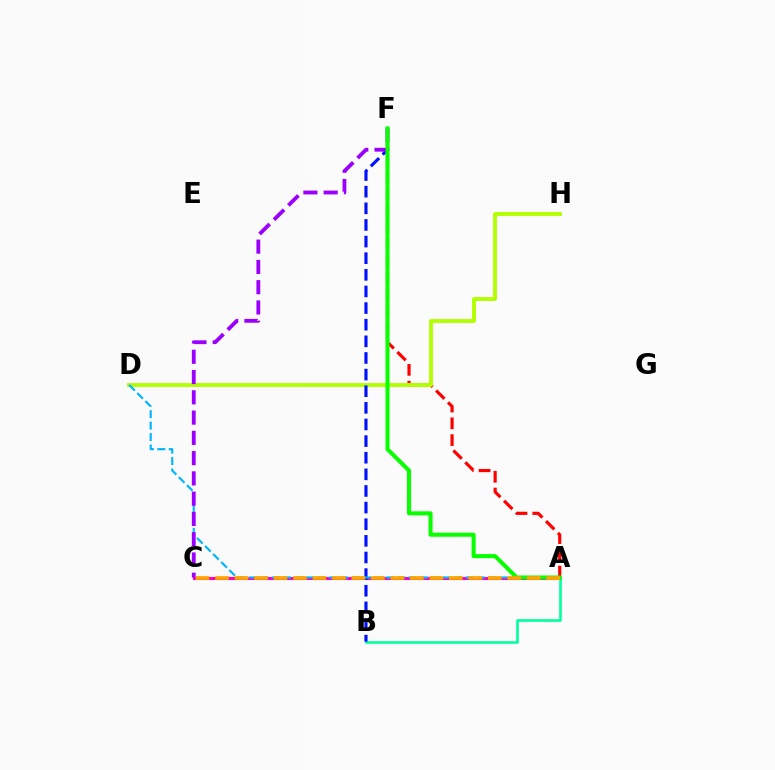{('A', 'F'): [{'color': '#ff0000', 'line_style': 'dashed', 'thickness': 2.28}, {'color': '#08ff00', 'line_style': 'solid', 'thickness': 2.9}], ('D', 'H'): [{'color': '#b3ff00', 'line_style': 'solid', 'thickness': 2.78}], ('A', 'C'): [{'color': '#ff00bd', 'line_style': 'solid', 'thickness': 2.21}, {'color': '#ffa500', 'line_style': 'dashed', 'thickness': 2.65}], ('A', 'B'): [{'color': '#00ff9d', 'line_style': 'solid', 'thickness': 1.88}], ('B', 'F'): [{'color': '#0010ff', 'line_style': 'dashed', 'thickness': 2.26}], ('A', 'D'): [{'color': '#00b5ff', 'line_style': 'dashed', 'thickness': 1.55}], ('C', 'F'): [{'color': '#9b00ff', 'line_style': 'dashed', 'thickness': 2.75}]}